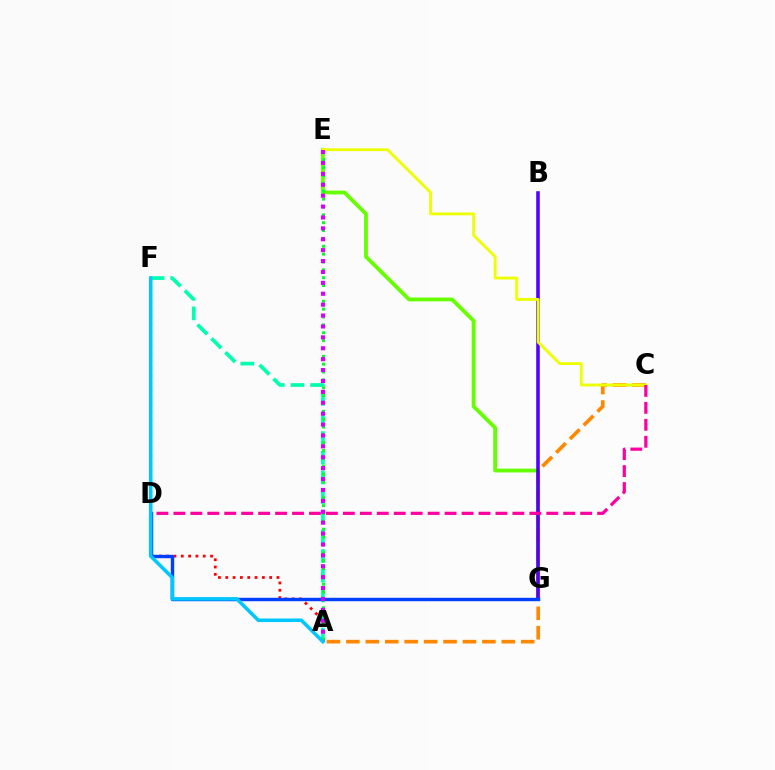{('A', 'F'): [{'color': '#ff0000', 'line_style': 'dotted', 'thickness': 1.99}, {'color': '#00ffaf', 'line_style': 'dashed', 'thickness': 2.67}, {'color': '#00c7ff', 'line_style': 'solid', 'thickness': 2.56}], ('E', 'G'): [{'color': '#66ff00', 'line_style': 'solid', 'thickness': 2.74}], ('A', 'E'): [{'color': '#00ff27', 'line_style': 'dotted', 'thickness': 2.14}, {'color': '#d600ff', 'line_style': 'dotted', 'thickness': 2.96}], ('A', 'C'): [{'color': '#ff8800', 'line_style': 'dashed', 'thickness': 2.64}], ('B', 'G'): [{'color': '#4f00ff', 'line_style': 'solid', 'thickness': 2.56}], ('C', 'E'): [{'color': '#eeff00', 'line_style': 'solid', 'thickness': 2.06}], ('D', 'G'): [{'color': '#003fff', 'line_style': 'solid', 'thickness': 2.46}], ('C', 'D'): [{'color': '#ff00a0', 'line_style': 'dashed', 'thickness': 2.3}]}